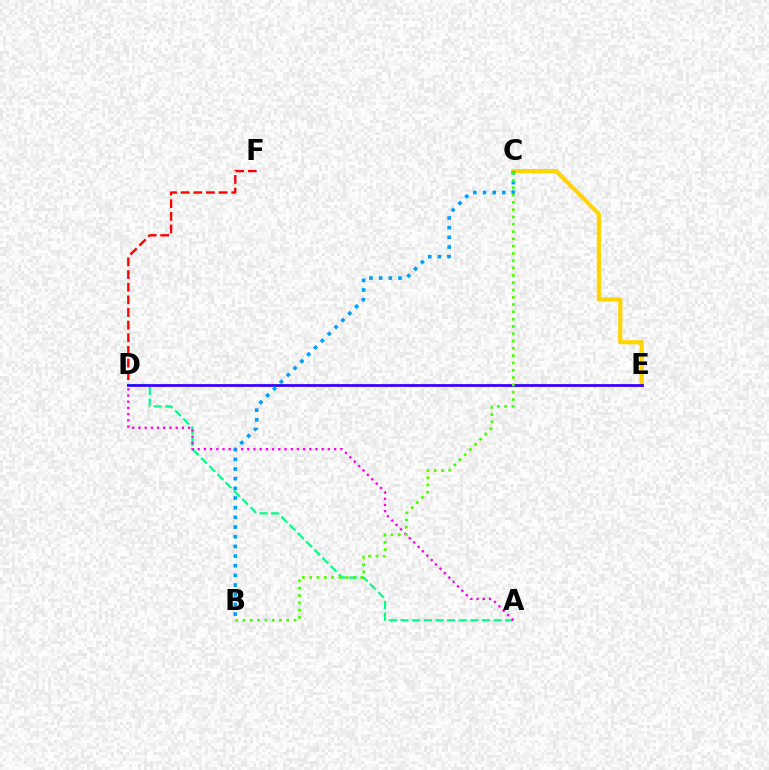{('D', 'F'): [{'color': '#ff0000', 'line_style': 'dashed', 'thickness': 1.72}], ('A', 'D'): [{'color': '#00ff86', 'line_style': 'dashed', 'thickness': 1.58}, {'color': '#ff00ed', 'line_style': 'dotted', 'thickness': 1.68}], ('C', 'E'): [{'color': '#ffd500', 'line_style': 'solid', 'thickness': 2.99}], ('D', 'E'): [{'color': '#3700ff', 'line_style': 'solid', 'thickness': 1.99}], ('B', 'C'): [{'color': '#009eff', 'line_style': 'dotted', 'thickness': 2.63}, {'color': '#4fff00', 'line_style': 'dotted', 'thickness': 1.98}]}